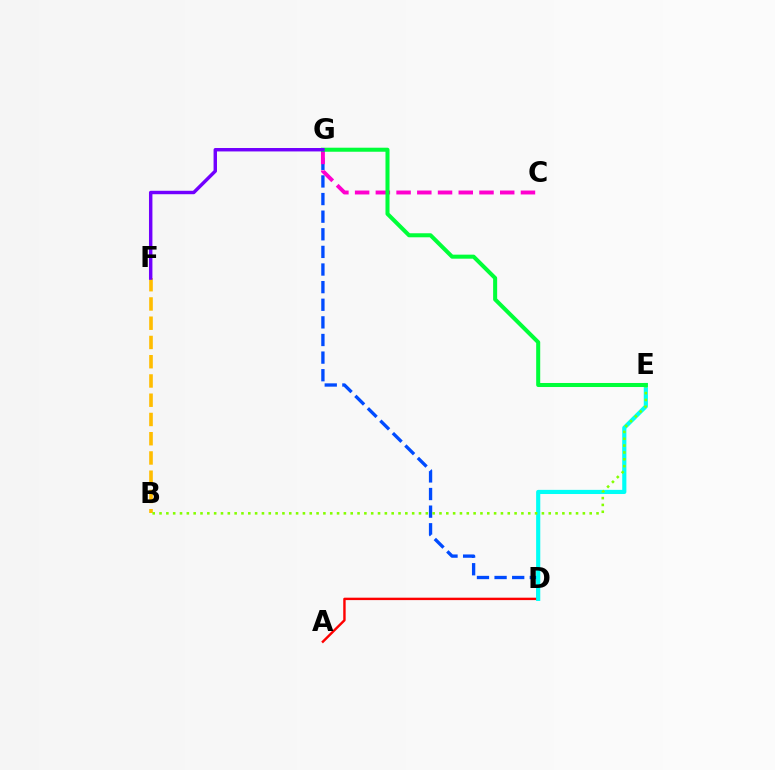{('A', 'D'): [{'color': '#ff0000', 'line_style': 'solid', 'thickness': 1.74}], ('D', 'G'): [{'color': '#004bff', 'line_style': 'dashed', 'thickness': 2.39}], ('C', 'G'): [{'color': '#ff00cf', 'line_style': 'dashed', 'thickness': 2.82}], ('B', 'F'): [{'color': '#ffbd00', 'line_style': 'dashed', 'thickness': 2.62}], ('D', 'E'): [{'color': '#00fff6', 'line_style': 'solid', 'thickness': 2.99}], ('B', 'E'): [{'color': '#84ff00', 'line_style': 'dotted', 'thickness': 1.86}], ('E', 'G'): [{'color': '#00ff39', 'line_style': 'solid', 'thickness': 2.9}], ('F', 'G'): [{'color': '#7200ff', 'line_style': 'solid', 'thickness': 2.47}]}